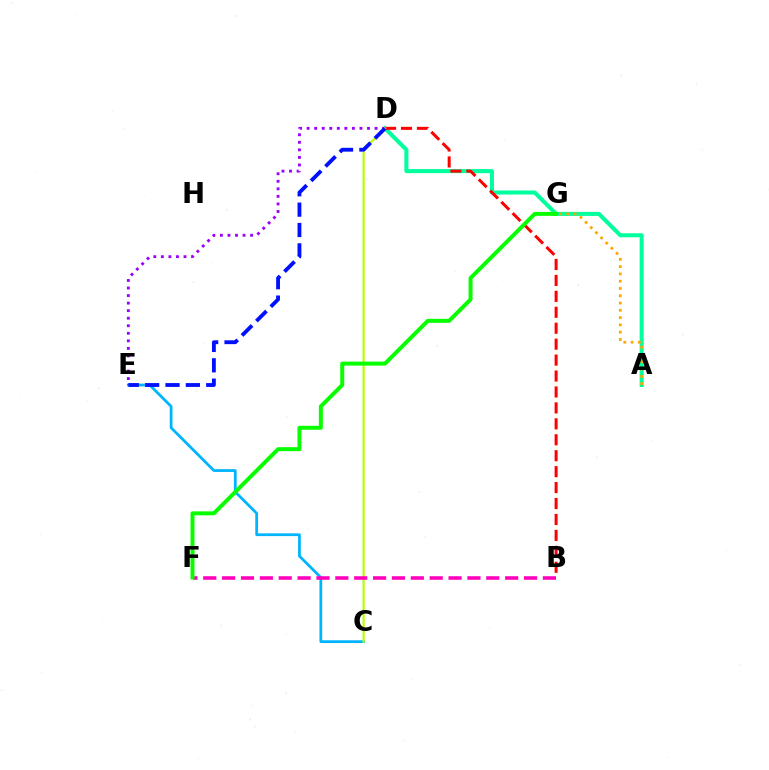{('A', 'D'): [{'color': '#00ff9d', 'line_style': 'solid', 'thickness': 2.91}], ('B', 'D'): [{'color': '#ff0000', 'line_style': 'dashed', 'thickness': 2.16}], ('C', 'E'): [{'color': '#00b5ff', 'line_style': 'solid', 'thickness': 1.99}], ('A', 'G'): [{'color': '#ffa500', 'line_style': 'dotted', 'thickness': 1.98}], ('D', 'E'): [{'color': '#9b00ff', 'line_style': 'dotted', 'thickness': 2.05}, {'color': '#0010ff', 'line_style': 'dashed', 'thickness': 2.77}], ('C', 'D'): [{'color': '#b3ff00', 'line_style': 'solid', 'thickness': 1.56}], ('B', 'F'): [{'color': '#ff00bd', 'line_style': 'dashed', 'thickness': 2.56}], ('F', 'G'): [{'color': '#08ff00', 'line_style': 'solid', 'thickness': 2.86}]}